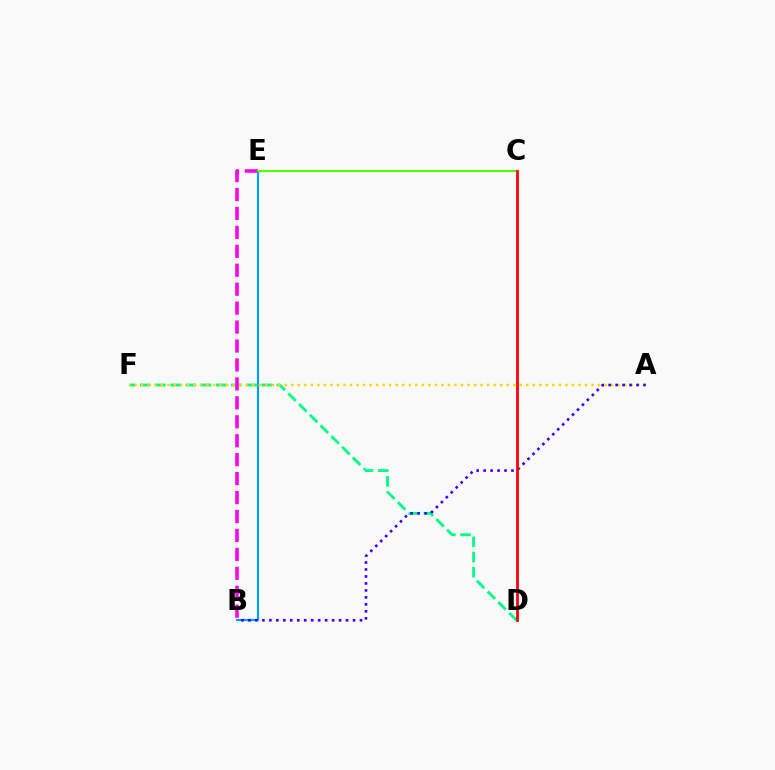{('D', 'F'): [{'color': '#00ff86', 'line_style': 'dashed', 'thickness': 2.06}], ('B', 'E'): [{'color': '#009eff', 'line_style': 'solid', 'thickness': 1.56}, {'color': '#ff00ed', 'line_style': 'dashed', 'thickness': 2.57}], ('A', 'F'): [{'color': '#ffd500', 'line_style': 'dotted', 'thickness': 1.77}], ('C', 'E'): [{'color': '#4fff00', 'line_style': 'solid', 'thickness': 1.53}], ('A', 'B'): [{'color': '#3700ff', 'line_style': 'dotted', 'thickness': 1.89}], ('C', 'D'): [{'color': '#ff0000', 'line_style': 'solid', 'thickness': 2.0}]}